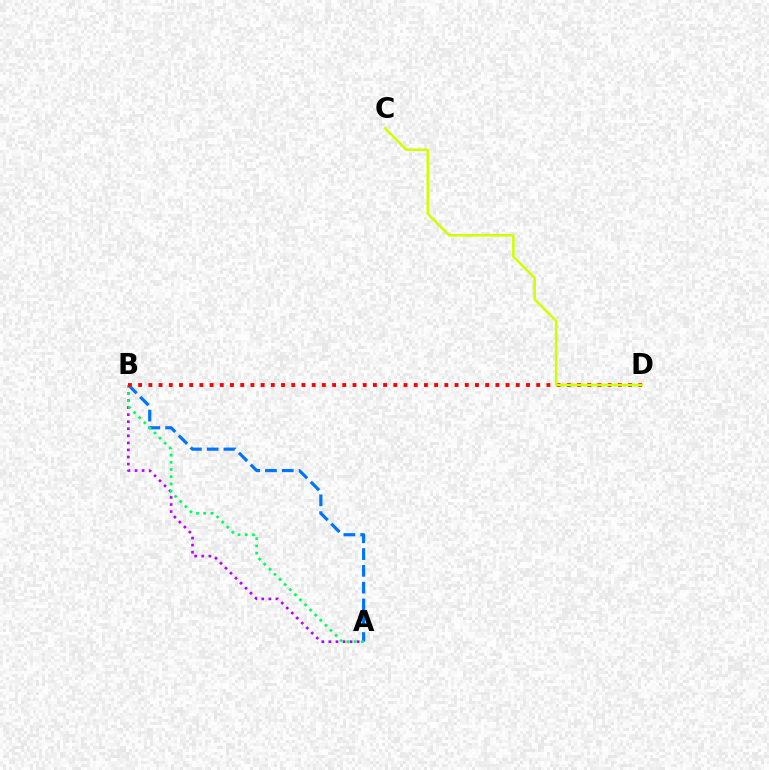{('A', 'B'): [{'color': '#b900ff', 'line_style': 'dotted', 'thickness': 1.92}, {'color': '#0074ff', 'line_style': 'dashed', 'thickness': 2.28}, {'color': '#00ff5c', 'line_style': 'dotted', 'thickness': 1.96}], ('B', 'D'): [{'color': '#ff0000', 'line_style': 'dotted', 'thickness': 2.77}], ('C', 'D'): [{'color': '#d1ff00', 'line_style': 'solid', 'thickness': 1.84}]}